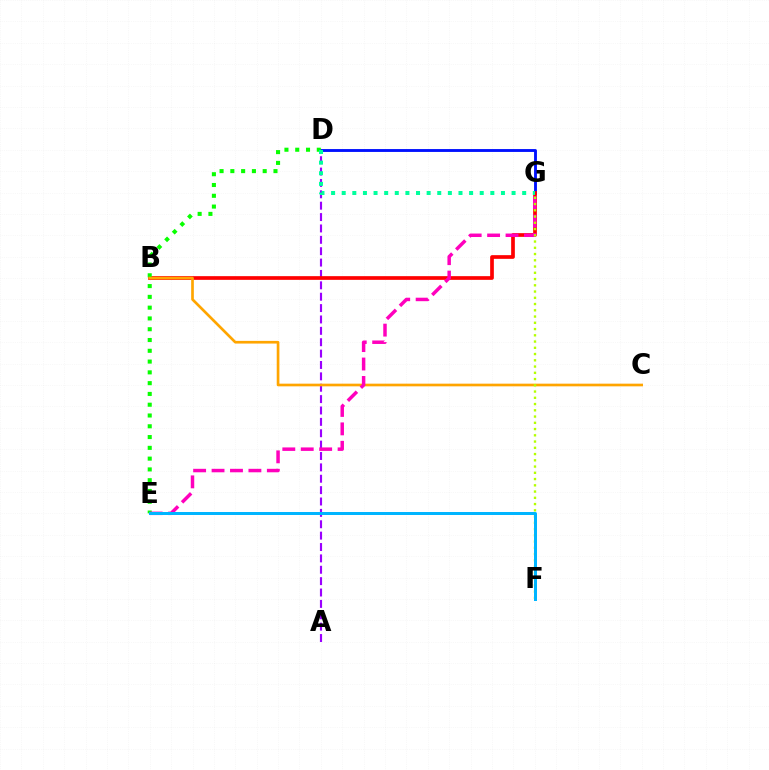{('A', 'D'): [{'color': '#9b00ff', 'line_style': 'dashed', 'thickness': 1.55}], ('D', 'G'): [{'color': '#0010ff', 'line_style': 'solid', 'thickness': 2.07}, {'color': '#00ff9d', 'line_style': 'dotted', 'thickness': 2.88}], ('B', 'G'): [{'color': '#ff0000', 'line_style': 'solid', 'thickness': 2.66}], ('D', 'E'): [{'color': '#08ff00', 'line_style': 'dotted', 'thickness': 2.93}], ('B', 'C'): [{'color': '#ffa500', 'line_style': 'solid', 'thickness': 1.93}], ('E', 'G'): [{'color': '#ff00bd', 'line_style': 'dashed', 'thickness': 2.5}], ('F', 'G'): [{'color': '#b3ff00', 'line_style': 'dotted', 'thickness': 1.7}], ('E', 'F'): [{'color': '#00b5ff', 'line_style': 'solid', 'thickness': 2.16}]}